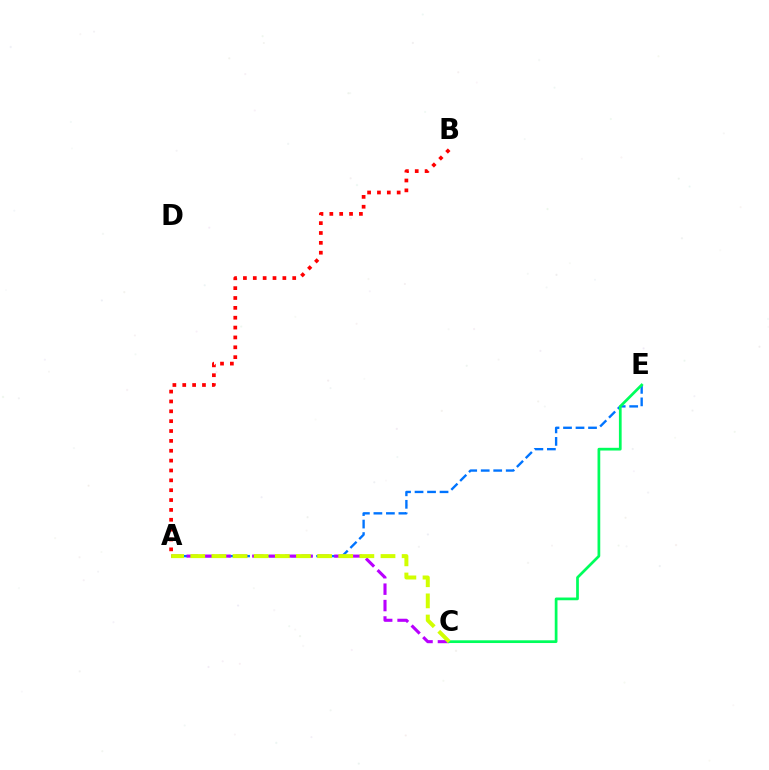{('A', 'E'): [{'color': '#0074ff', 'line_style': 'dashed', 'thickness': 1.7}], ('A', 'B'): [{'color': '#ff0000', 'line_style': 'dotted', 'thickness': 2.68}], ('A', 'C'): [{'color': '#b900ff', 'line_style': 'dashed', 'thickness': 2.23}, {'color': '#d1ff00', 'line_style': 'dashed', 'thickness': 2.87}], ('C', 'E'): [{'color': '#00ff5c', 'line_style': 'solid', 'thickness': 1.96}]}